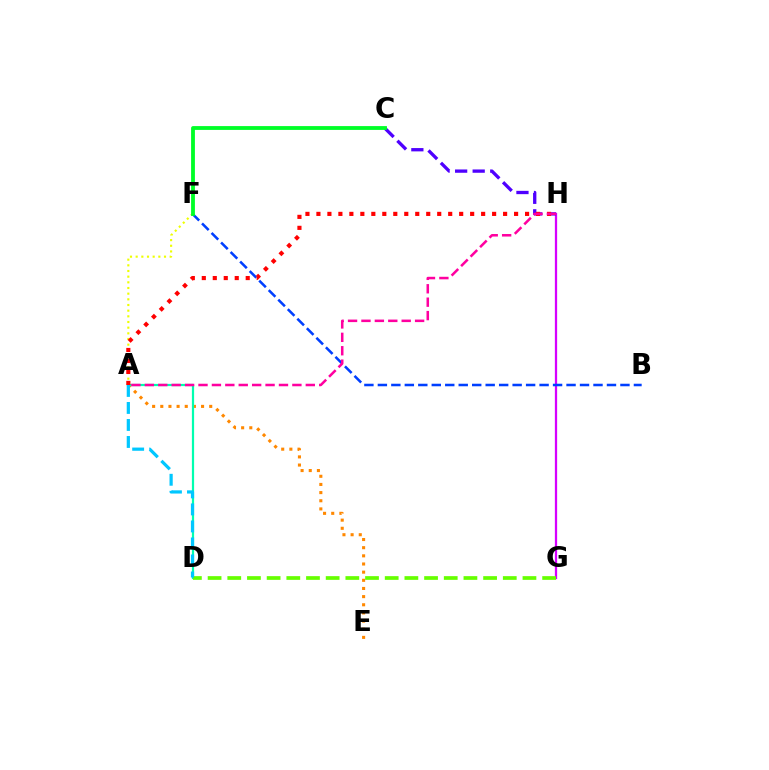{('G', 'H'): [{'color': '#d600ff', 'line_style': 'solid', 'thickness': 1.63}], ('A', 'E'): [{'color': '#ff8800', 'line_style': 'dotted', 'thickness': 2.22}], ('A', 'D'): [{'color': '#00ffaf', 'line_style': 'solid', 'thickness': 1.6}, {'color': '#00c7ff', 'line_style': 'dashed', 'thickness': 2.31}], ('D', 'G'): [{'color': '#66ff00', 'line_style': 'dashed', 'thickness': 2.67}], ('C', 'H'): [{'color': '#4f00ff', 'line_style': 'dashed', 'thickness': 2.38}], ('A', 'F'): [{'color': '#eeff00', 'line_style': 'dotted', 'thickness': 1.54}], ('B', 'F'): [{'color': '#003fff', 'line_style': 'dashed', 'thickness': 1.83}], ('A', 'H'): [{'color': '#ff0000', 'line_style': 'dotted', 'thickness': 2.98}, {'color': '#ff00a0', 'line_style': 'dashed', 'thickness': 1.82}], ('C', 'F'): [{'color': '#00ff27', 'line_style': 'solid', 'thickness': 2.75}]}